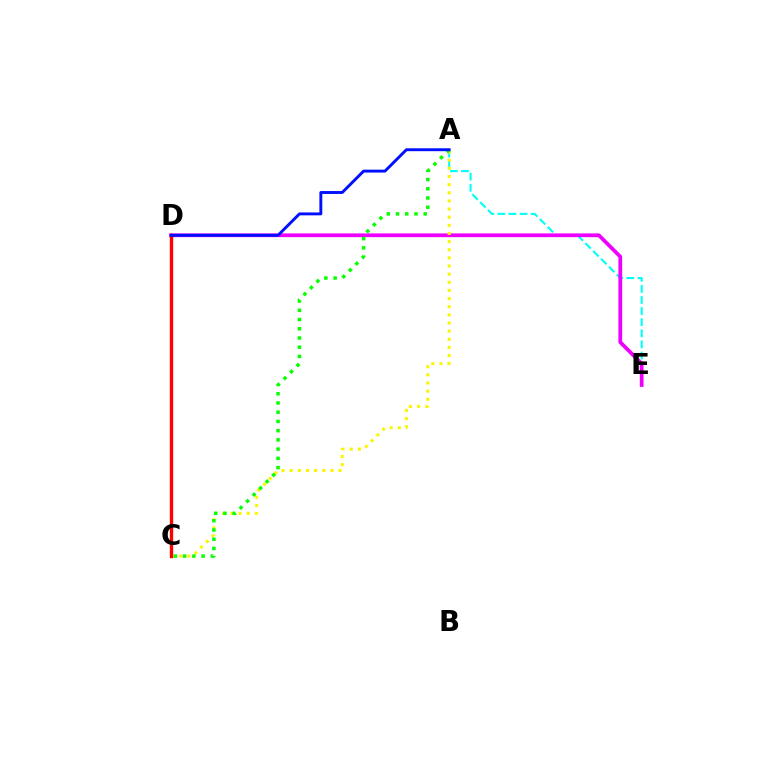{('A', 'E'): [{'color': '#00fff6', 'line_style': 'dashed', 'thickness': 1.51}], ('D', 'E'): [{'color': '#ee00ff', 'line_style': 'solid', 'thickness': 2.7}], ('A', 'C'): [{'color': '#fcf500', 'line_style': 'dotted', 'thickness': 2.21}, {'color': '#08ff00', 'line_style': 'dotted', 'thickness': 2.51}], ('C', 'D'): [{'color': '#ff0000', 'line_style': 'solid', 'thickness': 2.42}], ('A', 'D'): [{'color': '#0010ff', 'line_style': 'solid', 'thickness': 2.09}]}